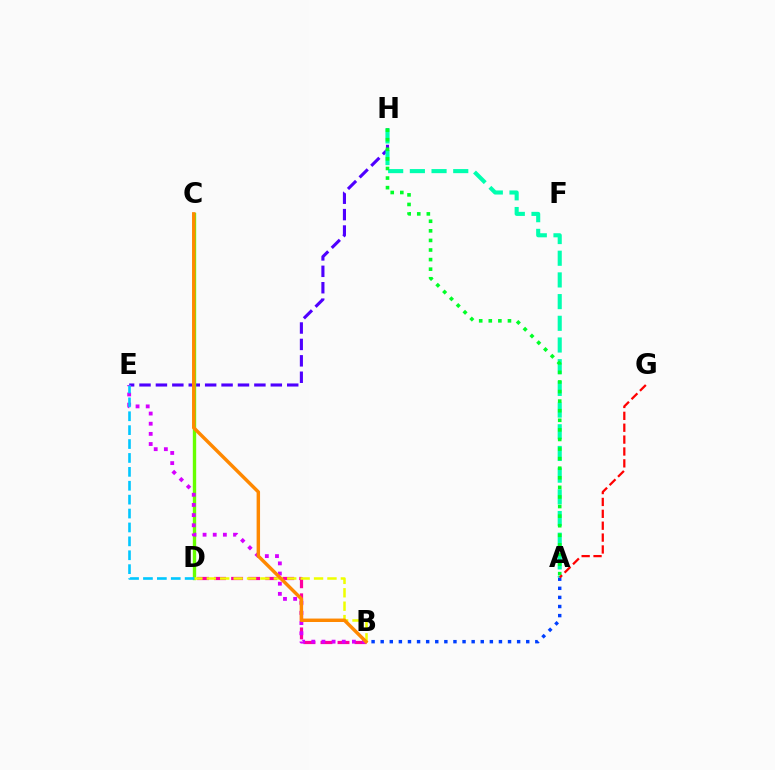{('A', 'B'): [{'color': '#003fff', 'line_style': 'dotted', 'thickness': 2.47}], ('E', 'H'): [{'color': '#4f00ff', 'line_style': 'dashed', 'thickness': 2.23}], ('A', 'H'): [{'color': '#00ffaf', 'line_style': 'dashed', 'thickness': 2.95}, {'color': '#00ff27', 'line_style': 'dotted', 'thickness': 2.6}], ('A', 'G'): [{'color': '#ff0000', 'line_style': 'dashed', 'thickness': 1.61}], ('B', 'D'): [{'color': '#ff00a0', 'line_style': 'dashed', 'thickness': 2.31}, {'color': '#eeff00', 'line_style': 'dashed', 'thickness': 1.82}], ('C', 'D'): [{'color': '#66ff00', 'line_style': 'solid', 'thickness': 2.42}], ('B', 'E'): [{'color': '#d600ff', 'line_style': 'dotted', 'thickness': 2.76}], ('D', 'E'): [{'color': '#00c7ff', 'line_style': 'dashed', 'thickness': 1.89}], ('B', 'C'): [{'color': '#ff8800', 'line_style': 'solid', 'thickness': 2.48}]}